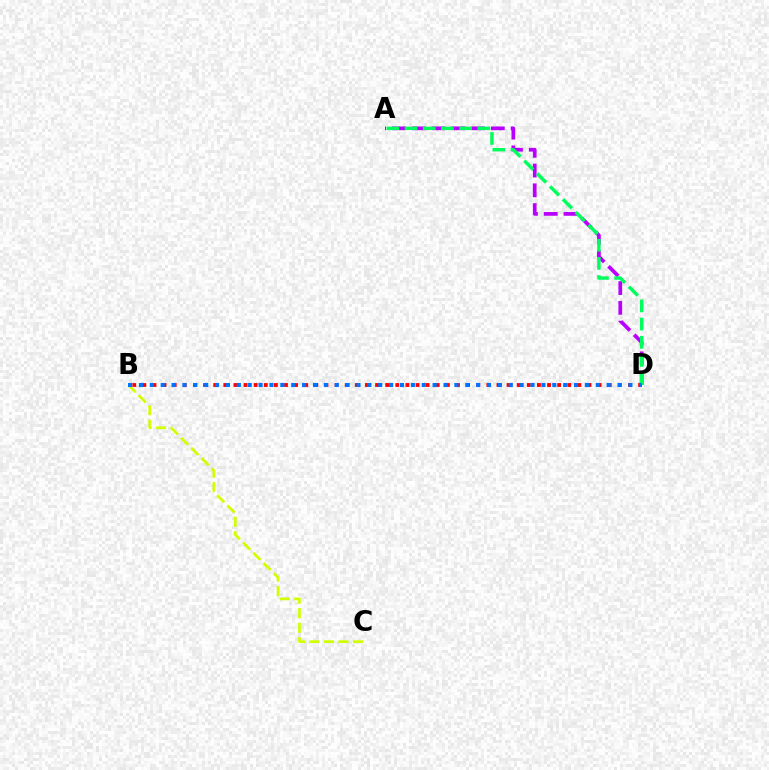{('B', 'C'): [{'color': '#d1ff00', 'line_style': 'dashed', 'thickness': 1.97}], ('A', 'D'): [{'color': '#b900ff', 'line_style': 'dashed', 'thickness': 2.69}, {'color': '#00ff5c', 'line_style': 'dashed', 'thickness': 2.47}], ('B', 'D'): [{'color': '#ff0000', 'line_style': 'dotted', 'thickness': 2.75}, {'color': '#0074ff', 'line_style': 'dotted', 'thickness': 2.96}]}